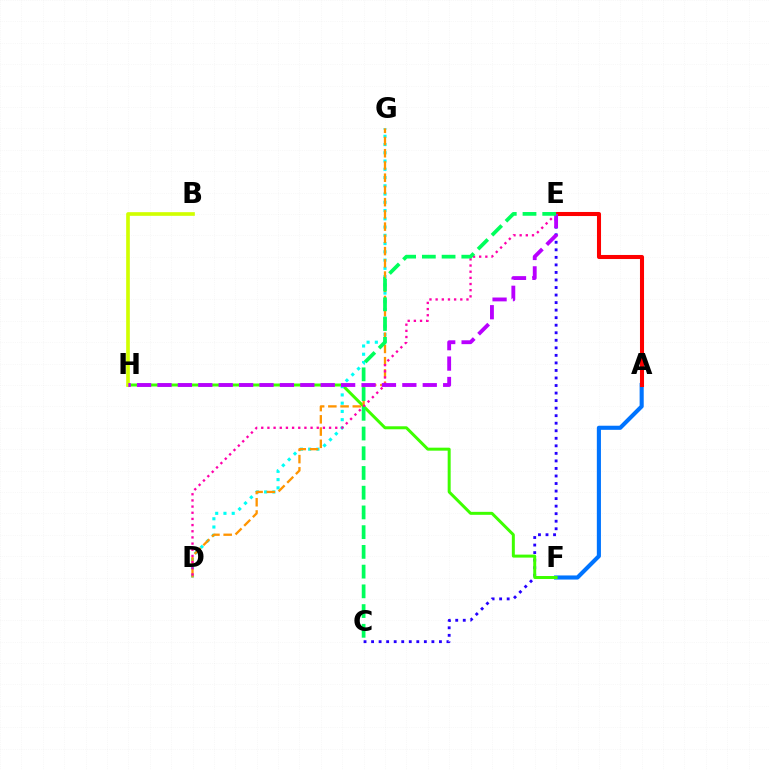{('A', 'F'): [{'color': '#0074ff', 'line_style': 'solid', 'thickness': 2.96}], ('C', 'E'): [{'color': '#2500ff', 'line_style': 'dotted', 'thickness': 2.05}, {'color': '#00ff5c', 'line_style': 'dashed', 'thickness': 2.68}], ('F', 'H'): [{'color': '#3dff00', 'line_style': 'solid', 'thickness': 2.15}], ('D', 'G'): [{'color': '#00fff6', 'line_style': 'dotted', 'thickness': 2.24}, {'color': '#ff9400', 'line_style': 'dashed', 'thickness': 1.66}], ('B', 'H'): [{'color': '#d1ff00', 'line_style': 'solid', 'thickness': 2.64}], ('A', 'E'): [{'color': '#ff0000', 'line_style': 'solid', 'thickness': 2.93}], ('D', 'E'): [{'color': '#ff00ac', 'line_style': 'dotted', 'thickness': 1.68}], ('E', 'H'): [{'color': '#b900ff', 'line_style': 'dashed', 'thickness': 2.77}]}